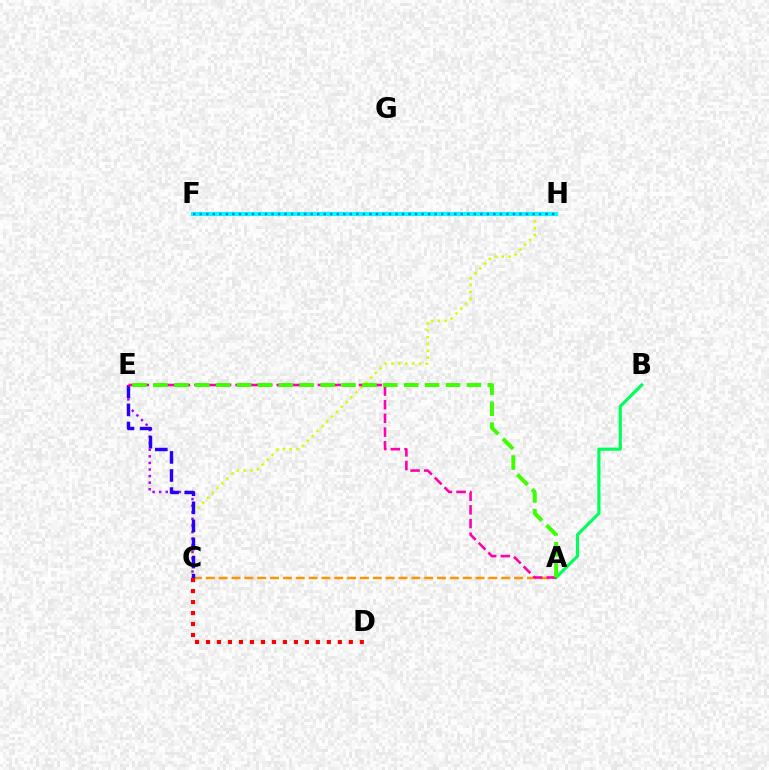{('C', 'H'): [{'color': '#d1ff00', 'line_style': 'dotted', 'thickness': 1.86}], ('F', 'H'): [{'color': '#00fff6', 'line_style': 'solid', 'thickness': 2.95}, {'color': '#0074ff', 'line_style': 'dotted', 'thickness': 1.77}], ('A', 'C'): [{'color': '#ff9400', 'line_style': 'dashed', 'thickness': 1.74}], ('A', 'B'): [{'color': '#00ff5c', 'line_style': 'solid', 'thickness': 2.27}], ('C', 'E'): [{'color': '#b900ff', 'line_style': 'dotted', 'thickness': 1.79}, {'color': '#2500ff', 'line_style': 'dashed', 'thickness': 2.46}], ('A', 'E'): [{'color': '#ff00ac', 'line_style': 'dashed', 'thickness': 1.86}, {'color': '#3dff00', 'line_style': 'dashed', 'thickness': 2.84}], ('C', 'D'): [{'color': '#ff0000', 'line_style': 'dotted', 'thickness': 2.99}]}